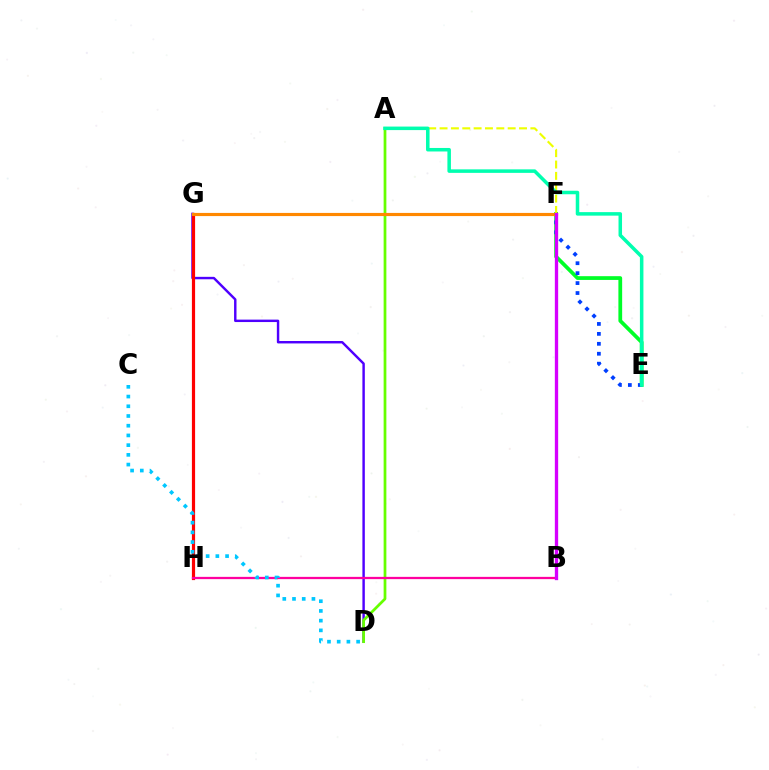{('D', 'G'): [{'color': '#4f00ff', 'line_style': 'solid', 'thickness': 1.75}], ('G', 'H'): [{'color': '#ff0000', 'line_style': 'solid', 'thickness': 2.3}], ('A', 'D'): [{'color': '#66ff00', 'line_style': 'solid', 'thickness': 1.97}], ('E', 'F'): [{'color': '#00ff27', 'line_style': 'solid', 'thickness': 2.71}, {'color': '#003fff', 'line_style': 'dotted', 'thickness': 2.7}], ('B', 'H'): [{'color': '#ff00a0', 'line_style': 'solid', 'thickness': 1.63}], ('A', 'F'): [{'color': '#eeff00', 'line_style': 'dashed', 'thickness': 1.54}], ('F', 'G'): [{'color': '#ff8800', 'line_style': 'solid', 'thickness': 2.27}], ('C', 'D'): [{'color': '#00c7ff', 'line_style': 'dotted', 'thickness': 2.64}], ('A', 'E'): [{'color': '#00ffaf', 'line_style': 'solid', 'thickness': 2.53}], ('B', 'F'): [{'color': '#d600ff', 'line_style': 'solid', 'thickness': 2.39}]}